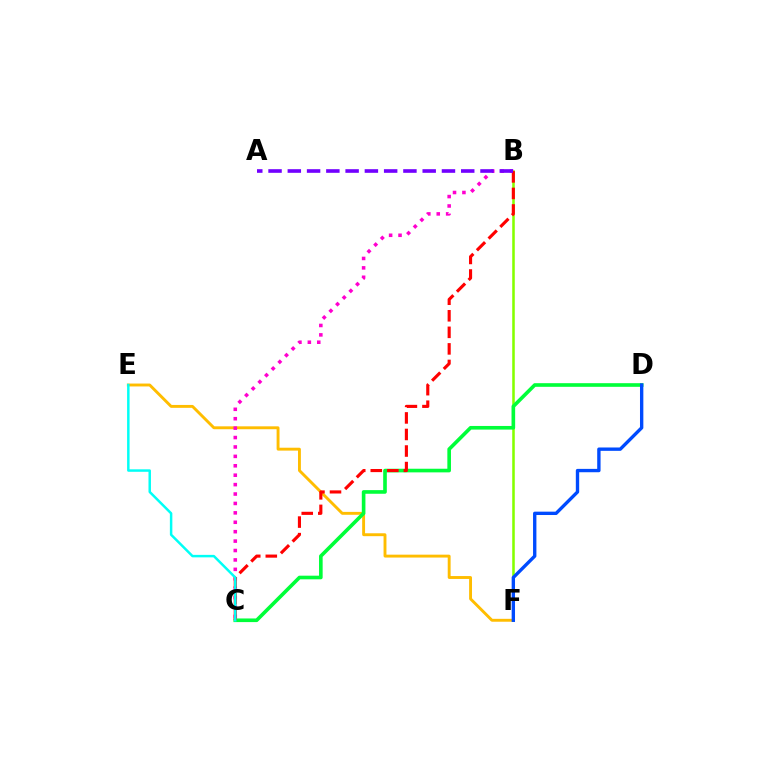{('E', 'F'): [{'color': '#ffbd00', 'line_style': 'solid', 'thickness': 2.08}], ('B', 'F'): [{'color': '#84ff00', 'line_style': 'solid', 'thickness': 1.84}], ('B', 'C'): [{'color': '#ff00cf', 'line_style': 'dotted', 'thickness': 2.56}, {'color': '#ff0000', 'line_style': 'dashed', 'thickness': 2.25}], ('C', 'D'): [{'color': '#00ff39', 'line_style': 'solid', 'thickness': 2.61}], ('C', 'E'): [{'color': '#00fff6', 'line_style': 'solid', 'thickness': 1.78}], ('A', 'B'): [{'color': '#7200ff', 'line_style': 'dashed', 'thickness': 2.62}], ('D', 'F'): [{'color': '#004bff', 'line_style': 'solid', 'thickness': 2.42}]}